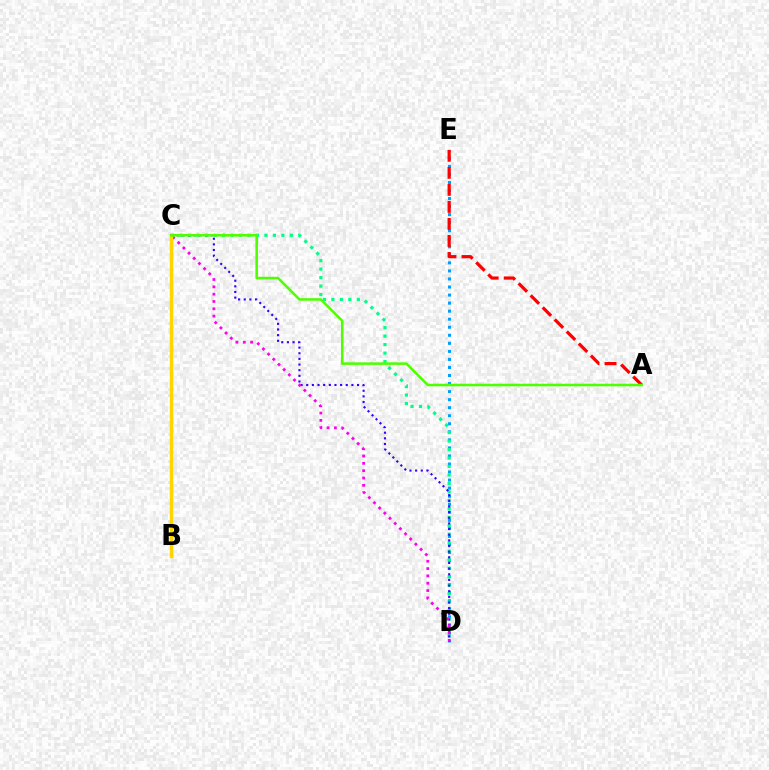{('D', 'E'): [{'color': '#009eff', 'line_style': 'dotted', 'thickness': 2.19}], ('C', 'D'): [{'color': '#00ff86', 'line_style': 'dotted', 'thickness': 2.3}, {'color': '#3700ff', 'line_style': 'dotted', 'thickness': 1.53}, {'color': '#ff00ed', 'line_style': 'dotted', 'thickness': 1.99}], ('A', 'E'): [{'color': '#ff0000', 'line_style': 'dashed', 'thickness': 2.31}], ('B', 'C'): [{'color': '#ffd500', 'line_style': 'solid', 'thickness': 2.47}], ('A', 'C'): [{'color': '#4fff00', 'line_style': 'solid', 'thickness': 1.84}]}